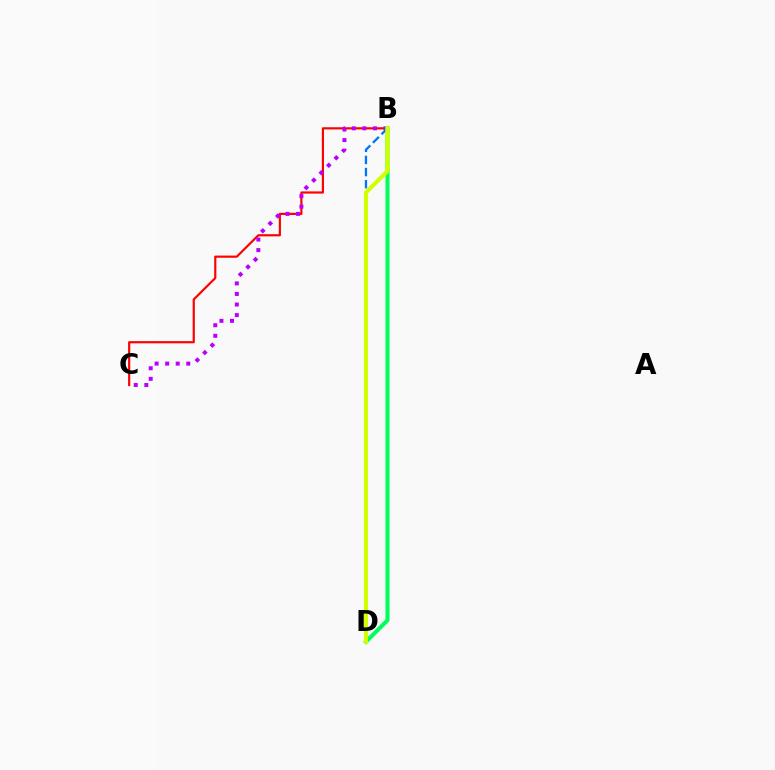{('B', 'C'): [{'color': '#ff0000', 'line_style': 'solid', 'thickness': 1.57}, {'color': '#b900ff', 'line_style': 'dotted', 'thickness': 2.87}], ('B', 'D'): [{'color': '#0074ff', 'line_style': 'dashed', 'thickness': 1.65}, {'color': '#00ff5c', 'line_style': 'solid', 'thickness': 2.92}, {'color': '#d1ff00', 'line_style': 'solid', 'thickness': 2.95}]}